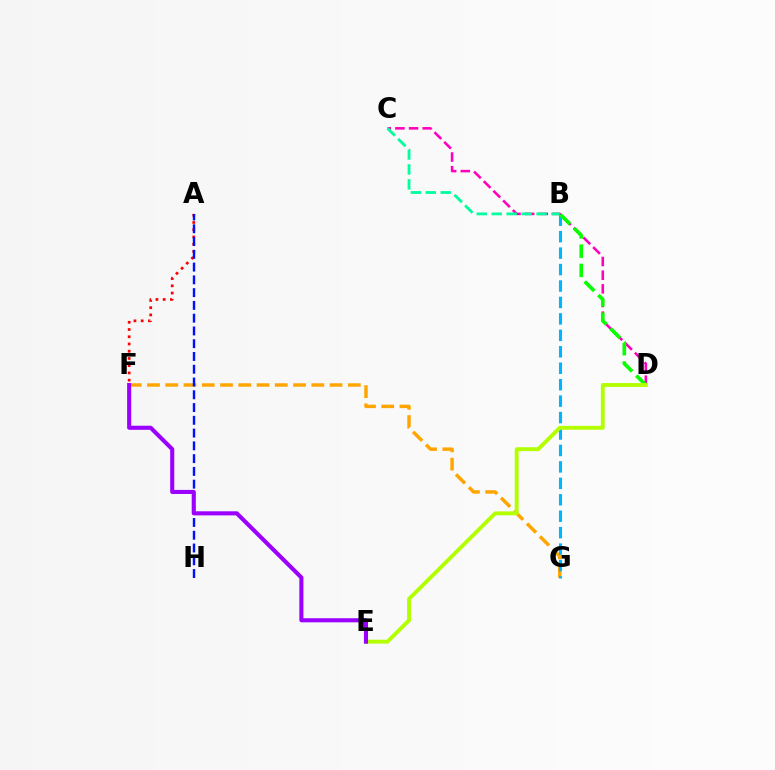{('C', 'D'): [{'color': '#ff00bd', 'line_style': 'dashed', 'thickness': 1.86}], ('F', 'G'): [{'color': '#ffa500', 'line_style': 'dashed', 'thickness': 2.48}], ('B', 'G'): [{'color': '#00b5ff', 'line_style': 'dashed', 'thickness': 2.23}], ('A', 'F'): [{'color': '#ff0000', 'line_style': 'dotted', 'thickness': 1.96}], ('B', 'D'): [{'color': '#08ff00', 'line_style': 'dashed', 'thickness': 2.62}], ('A', 'H'): [{'color': '#0010ff', 'line_style': 'dashed', 'thickness': 1.73}], ('D', 'E'): [{'color': '#b3ff00', 'line_style': 'solid', 'thickness': 2.79}], ('E', 'F'): [{'color': '#9b00ff', 'line_style': 'solid', 'thickness': 2.94}], ('B', 'C'): [{'color': '#00ff9d', 'line_style': 'dashed', 'thickness': 2.03}]}